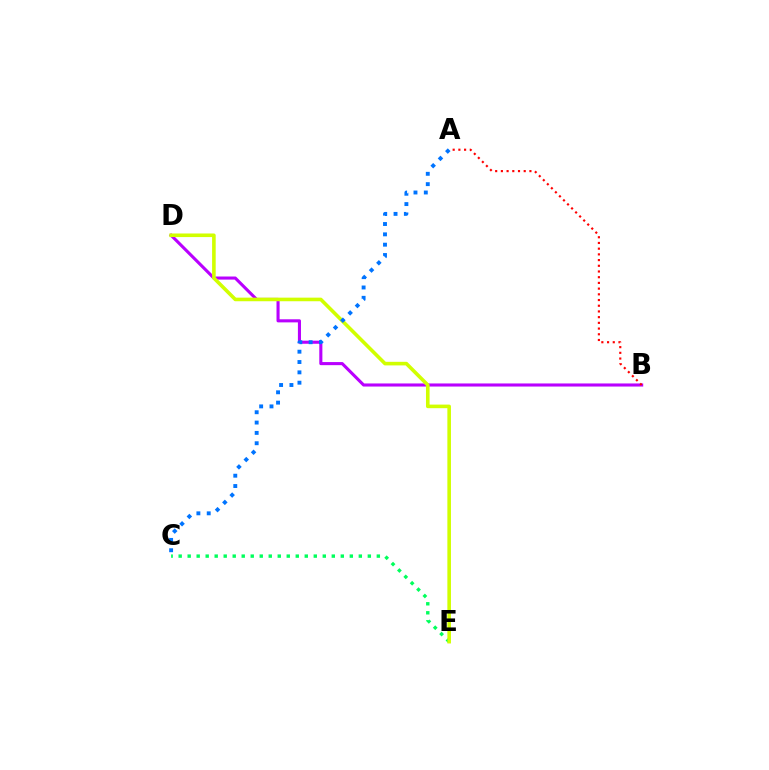{('B', 'D'): [{'color': '#b900ff', 'line_style': 'solid', 'thickness': 2.22}], ('C', 'E'): [{'color': '#00ff5c', 'line_style': 'dotted', 'thickness': 2.45}], ('D', 'E'): [{'color': '#d1ff00', 'line_style': 'solid', 'thickness': 2.59}], ('A', 'B'): [{'color': '#ff0000', 'line_style': 'dotted', 'thickness': 1.55}], ('A', 'C'): [{'color': '#0074ff', 'line_style': 'dotted', 'thickness': 2.81}]}